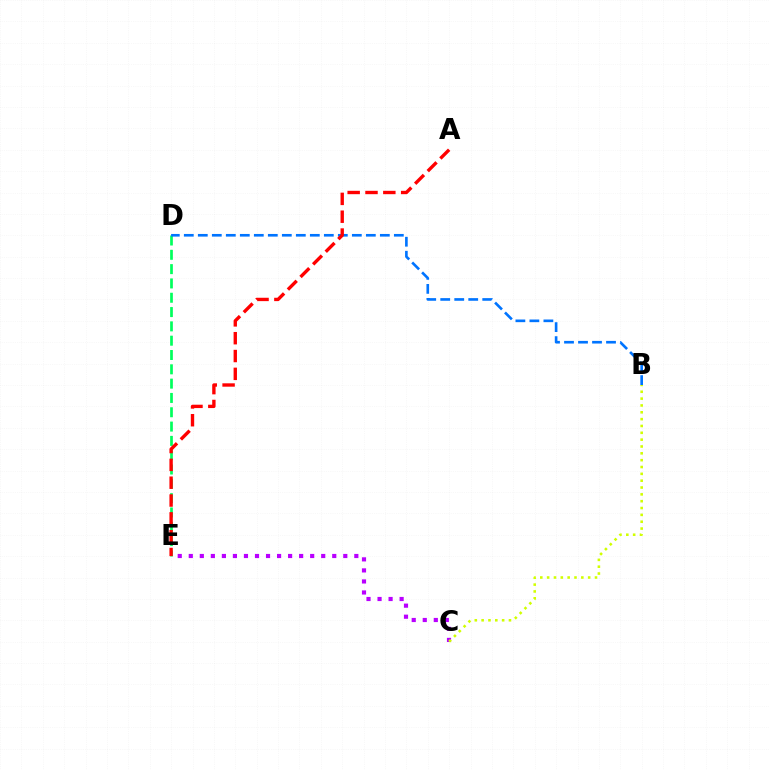{('D', 'E'): [{'color': '#00ff5c', 'line_style': 'dashed', 'thickness': 1.94}], ('C', 'E'): [{'color': '#b900ff', 'line_style': 'dotted', 'thickness': 3.0}], ('B', 'D'): [{'color': '#0074ff', 'line_style': 'dashed', 'thickness': 1.9}], ('B', 'C'): [{'color': '#d1ff00', 'line_style': 'dotted', 'thickness': 1.86}], ('A', 'E'): [{'color': '#ff0000', 'line_style': 'dashed', 'thickness': 2.42}]}